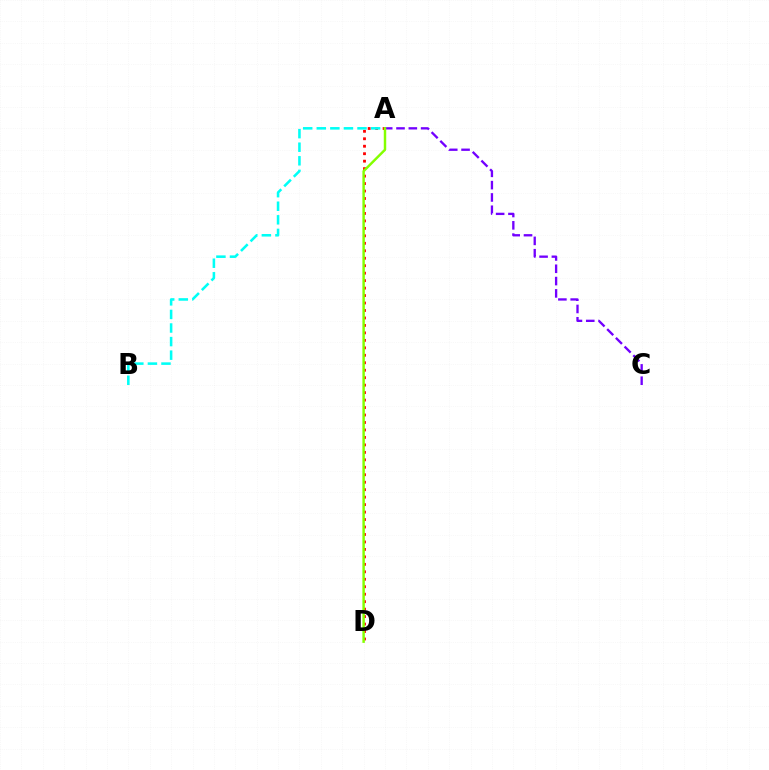{('A', 'D'): [{'color': '#ff0000', 'line_style': 'dotted', 'thickness': 2.03}, {'color': '#84ff00', 'line_style': 'solid', 'thickness': 1.77}], ('A', 'B'): [{'color': '#00fff6', 'line_style': 'dashed', 'thickness': 1.84}], ('A', 'C'): [{'color': '#7200ff', 'line_style': 'dashed', 'thickness': 1.67}]}